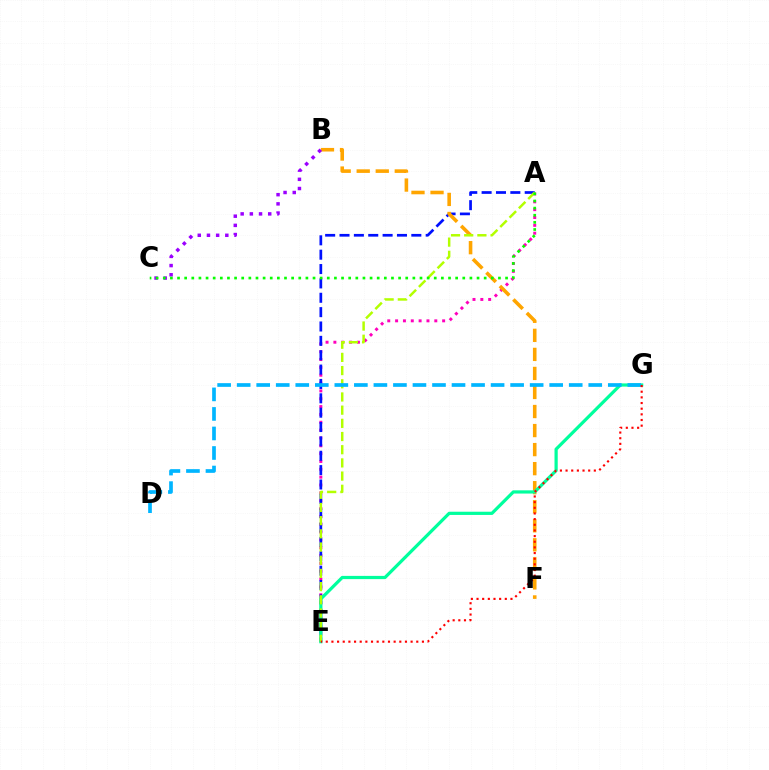{('A', 'E'): [{'color': '#ff00bd', 'line_style': 'dotted', 'thickness': 2.13}, {'color': '#0010ff', 'line_style': 'dashed', 'thickness': 1.95}, {'color': '#b3ff00', 'line_style': 'dashed', 'thickness': 1.79}], ('B', 'F'): [{'color': '#ffa500', 'line_style': 'dashed', 'thickness': 2.59}], ('E', 'G'): [{'color': '#00ff9d', 'line_style': 'solid', 'thickness': 2.32}, {'color': '#ff0000', 'line_style': 'dotted', 'thickness': 1.54}], ('D', 'G'): [{'color': '#00b5ff', 'line_style': 'dashed', 'thickness': 2.65}], ('B', 'C'): [{'color': '#9b00ff', 'line_style': 'dotted', 'thickness': 2.5}], ('A', 'C'): [{'color': '#08ff00', 'line_style': 'dotted', 'thickness': 1.94}]}